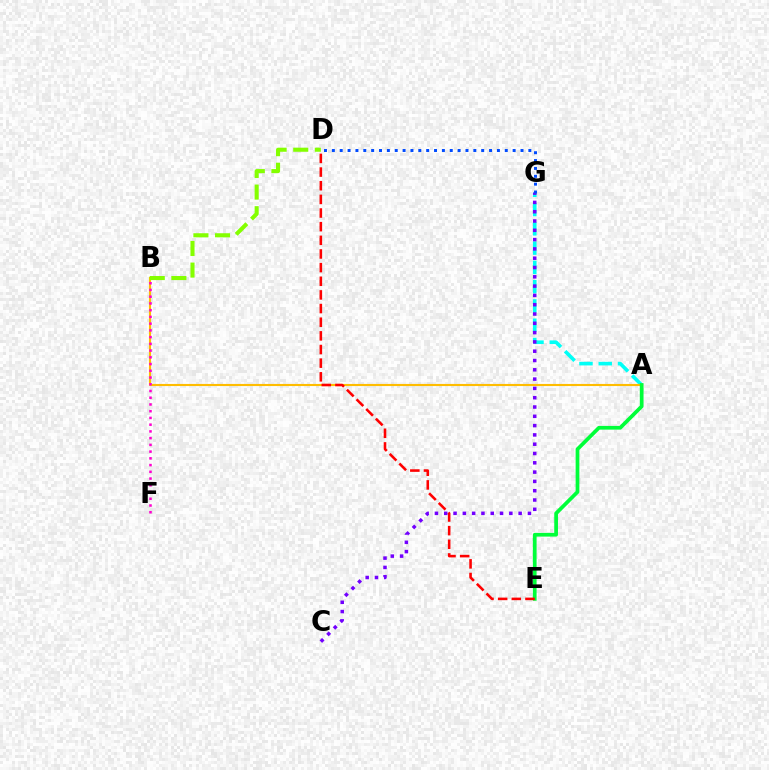{('A', 'G'): [{'color': '#00fff6', 'line_style': 'dashed', 'thickness': 2.62}], ('A', 'B'): [{'color': '#ffbd00', 'line_style': 'solid', 'thickness': 1.52}], ('C', 'G'): [{'color': '#7200ff', 'line_style': 'dotted', 'thickness': 2.53}], ('B', 'D'): [{'color': '#84ff00', 'line_style': 'dashed', 'thickness': 2.94}], ('A', 'E'): [{'color': '#00ff39', 'line_style': 'solid', 'thickness': 2.69}], ('B', 'F'): [{'color': '#ff00cf', 'line_style': 'dotted', 'thickness': 1.83}], ('D', 'E'): [{'color': '#ff0000', 'line_style': 'dashed', 'thickness': 1.85}], ('D', 'G'): [{'color': '#004bff', 'line_style': 'dotted', 'thickness': 2.14}]}